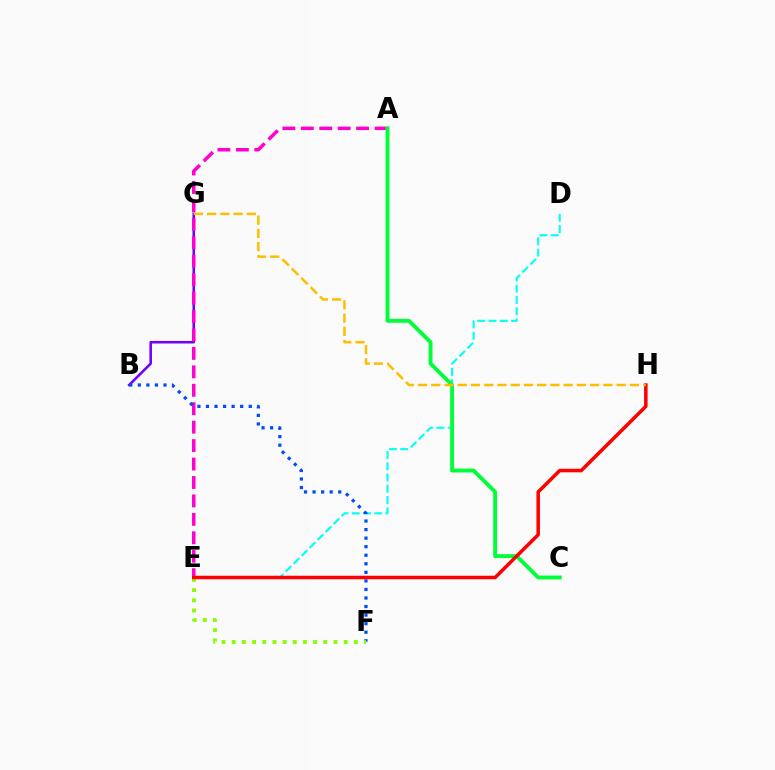{('D', 'E'): [{'color': '#00fff6', 'line_style': 'dashed', 'thickness': 1.53}], ('B', 'G'): [{'color': '#7200ff', 'line_style': 'solid', 'thickness': 1.84}], ('A', 'E'): [{'color': '#ff00cf', 'line_style': 'dashed', 'thickness': 2.51}], ('A', 'C'): [{'color': '#00ff39', 'line_style': 'solid', 'thickness': 2.8}], ('B', 'F'): [{'color': '#004bff', 'line_style': 'dotted', 'thickness': 2.32}], ('E', 'F'): [{'color': '#84ff00', 'line_style': 'dotted', 'thickness': 2.77}], ('E', 'H'): [{'color': '#ff0000', 'line_style': 'solid', 'thickness': 2.53}], ('G', 'H'): [{'color': '#ffbd00', 'line_style': 'dashed', 'thickness': 1.8}]}